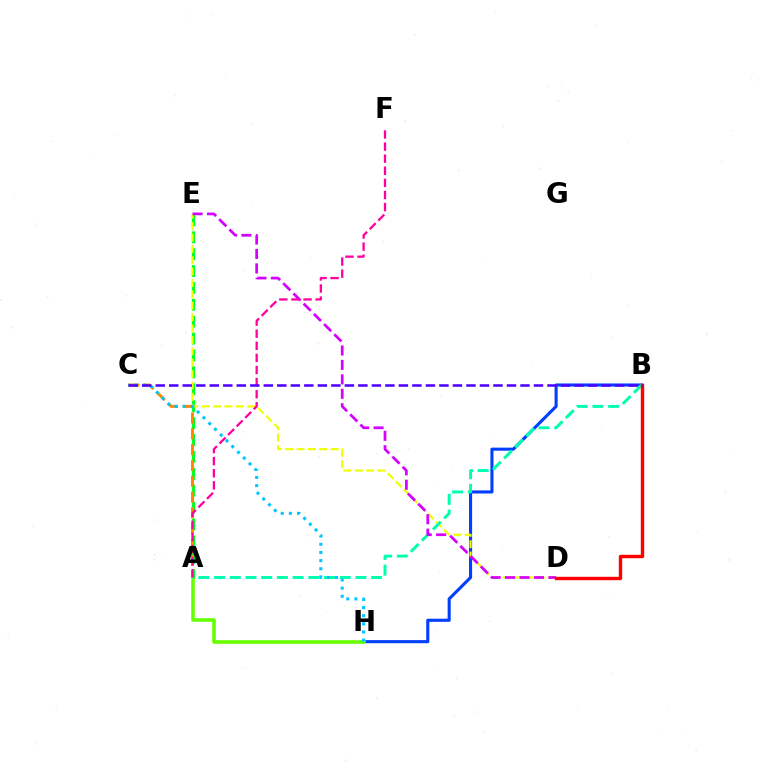{('B', 'H'): [{'color': '#003fff', 'line_style': 'solid', 'thickness': 2.22}], ('A', 'H'): [{'color': '#66ff00', 'line_style': 'solid', 'thickness': 2.56}], ('A', 'E'): [{'color': '#00ff27', 'line_style': 'dashed', 'thickness': 2.29}], ('D', 'E'): [{'color': '#eeff00', 'line_style': 'dashed', 'thickness': 1.55}, {'color': '#d600ff', 'line_style': 'dashed', 'thickness': 1.96}], ('A', 'B'): [{'color': '#00ffaf', 'line_style': 'dashed', 'thickness': 2.13}], ('A', 'C'): [{'color': '#ff8800', 'line_style': 'dashed', 'thickness': 2.15}], ('A', 'F'): [{'color': '#ff00a0', 'line_style': 'dashed', 'thickness': 1.64}], ('B', 'D'): [{'color': '#ff0000', 'line_style': 'solid', 'thickness': 2.44}], ('C', 'H'): [{'color': '#00c7ff', 'line_style': 'dotted', 'thickness': 2.21}], ('B', 'C'): [{'color': '#4f00ff', 'line_style': 'dashed', 'thickness': 1.84}]}